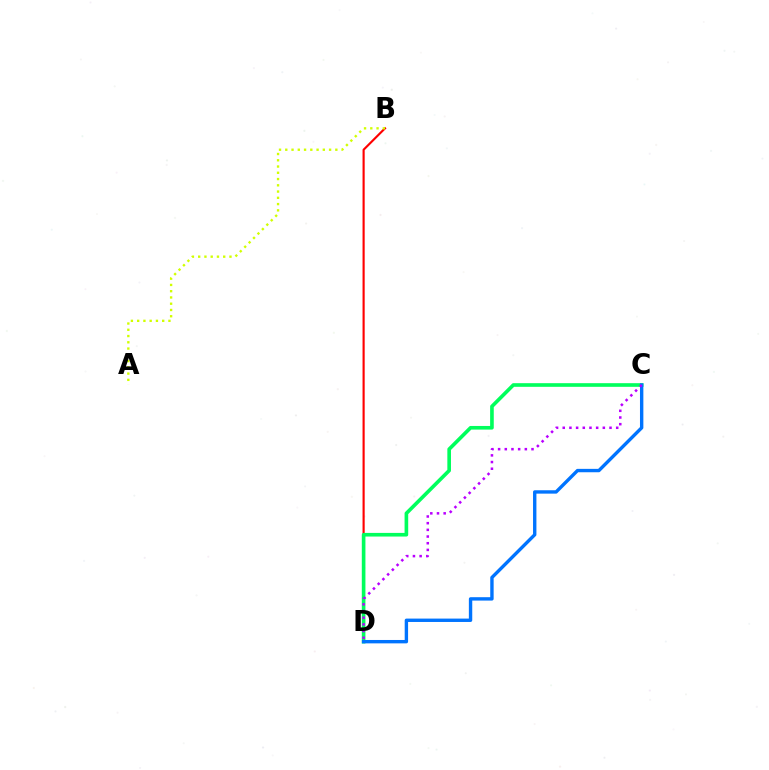{('B', 'D'): [{'color': '#ff0000', 'line_style': 'solid', 'thickness': 1.54}], ('C', 'D'): [{'color': '#00ff5c', 'line_style': 'solid', 'thickness': 2.62}, {'color': '#0074ff', 'line_style': 'solid', 'thickness': 2.44}, {'color': '#b900ff', 'line_style': 'dotted', 'thickness': 1.82}], ('A', 'B'): [{'color': '#d1ff00', 'line_style': 'dotted', 'thickness': 1.7}]}